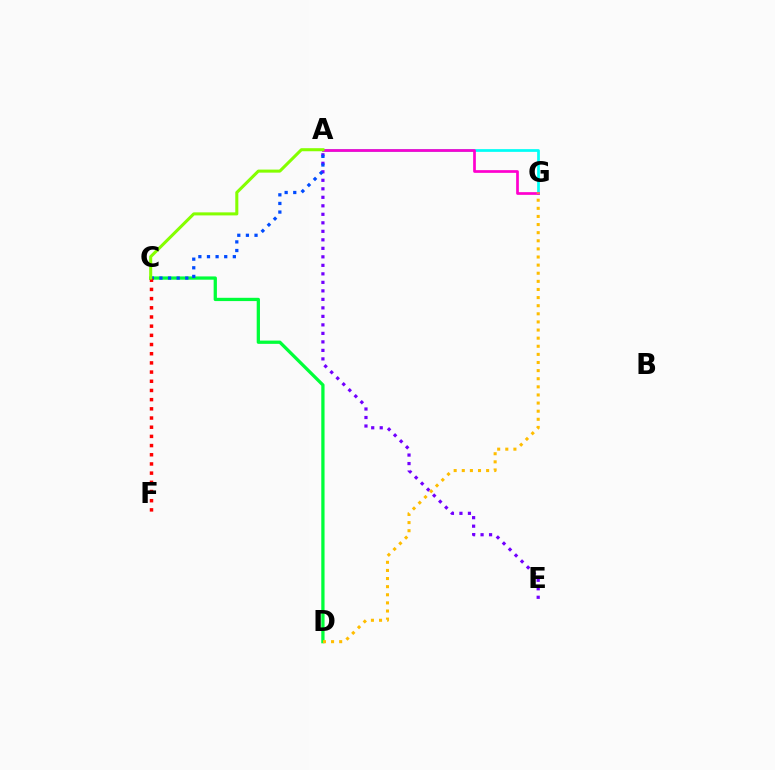{('A', 'G'): [{'color': '#00fff6', 'line_style': 'solid', 'thickness': 1.96}, {'color': '#ff00cf', 'line_style': 'solid', 'thickness': 1.95}], ('A', 'E'): [{'color': '#7200ff', 'line_style': 'dotted', 'thickness': 2.31}], ('C', 'D'): [{'color': '#00ff39', 'line_style': 'solid', 'thickness': 2.35}], ('A', 'C'): [{'color': '#004bff', 'line_style': 'dotted', 'thickness': 2.34}, {'color': '#84ff00', 'line_style': 'solid', 'thickness': 2.2}], ('C', 'F'): [{'color': '#ff0000', 'line_style': 'dotted', 'thickness': 2.5}], ('D', 'G'): [{'color': '#ffbd00', 'line_style': 'dotted', 'thickness': 2.2}]}